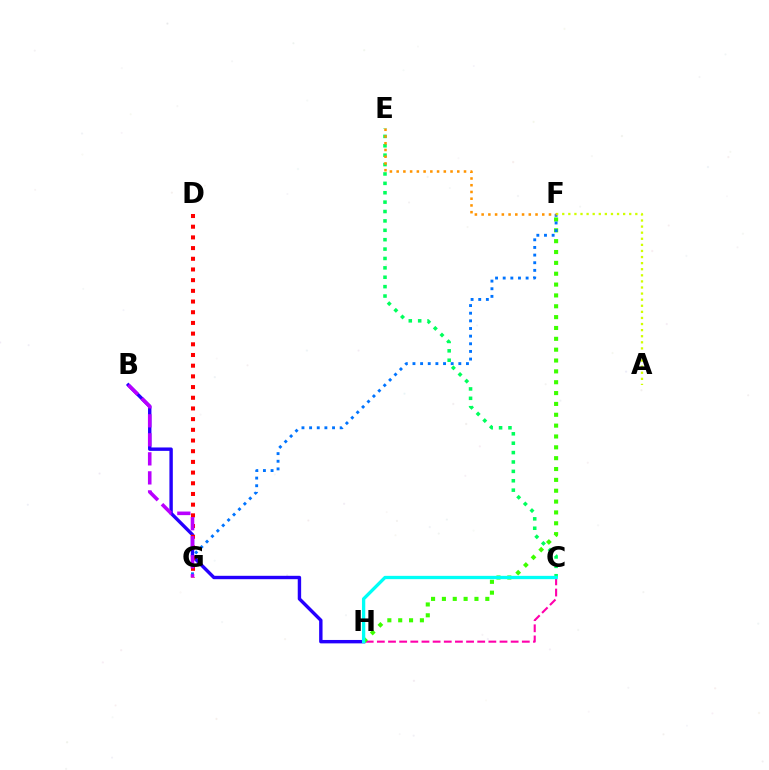{('C', 'H'): [{'color': '#ff00ac', 'line_style': 'dashed', 'thickness': 1.51}, {'color': '#00fff6', 'line_style': 'solid', 'thickness': 2.38}], ('B', 'H'): [{'color': '#2500ff', 'line_style': 'solid', 'thickness': 2.45}], ('F', 'H'): [{'color': '#3dff00', 'line_style': 'dotted', 'thickness': 2.95}], ('F', 'G'): [{'color': '#0074ff', 'line_style': 'dotted', 'thickness': 2.08}], ('D', 'G'): [{'color': '#ff0000', 'line_style': 'dotted', 'thickness': 2.9}], ('C', 'E'): [{'color': '#00ff5c', 'line_style': 'dotted', 'thickness': 2.55}], ('A', 'F'): [{'color': '#d1ff00', 'line_style': 'dotted', 'thickness': 1.65}], ('B', 'G'): [{'color': '#b900ff', 'line_style': 'dashed', 'thickness': 2.58}], ('E', 'F'): [{'color': '#ff9400', 'line_style': 'dotted', 'thickness': 1.83}]}